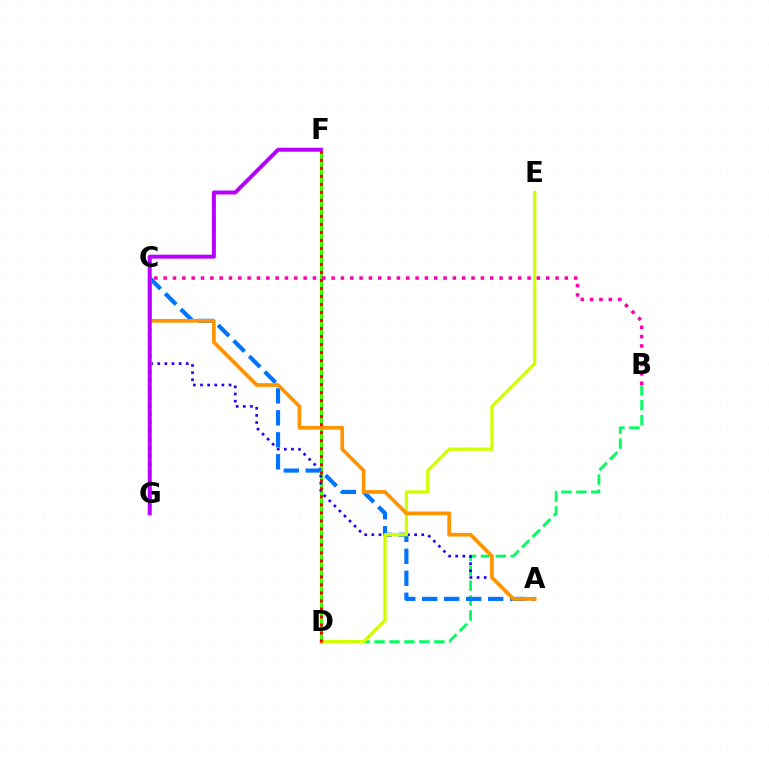{('B', 'D'): [{'color': '#00ff5c', 'line_style': 'dashed', 'thickness': 2.03}], ('D', 'F'): [{'color': '#3dff00', 'line_style': 'solid', 'thickness': 2.18}, {'color': '#ff0000', 'line_style': 'dotted', 'thickness': 2.18}], ('A', 'C'): [{'color': '#2500ff', 'line_style': 'dotted', 'thickness': 1.94}, {'color': '#0074ff', 'line_style': 'dashed', 'thickness': 2.99}, {'color': '#ff9400', 'line_style': 'solid', 'thickness': 2.67}], ('C', 'G'): [{'color': '#00fff6', 'line_style': 'dotted', 'thickness': 2.28}], ('D', 'E'): [{'color': '#d1ff00', 'line_style': 'solid', 'thickness': 2.38}], ('F', 'G'): [{'color': '#b900ff', 'line_style': 'solid', 'thickness': 2.86}], ('B', 'C'): [{'color': '#ff00ac', 'line_style': 'dotted', 'thickness': 2.53}]}